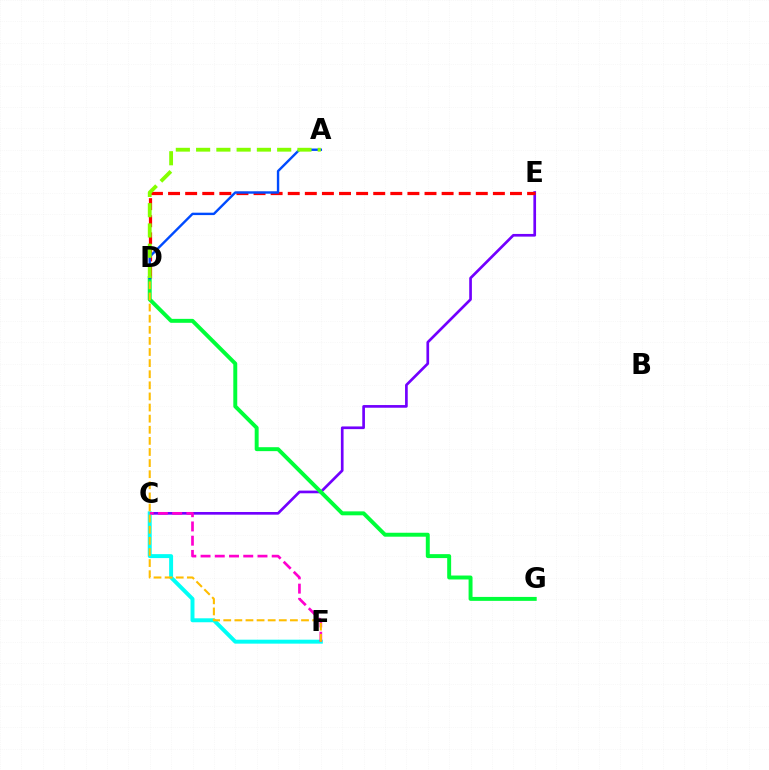{('C', 'E'): [{'color': '#7200ff', 'line_style': 'solid', 'thickness': 1.93}], ('D', 'E'): [{'color': '#ff0000', 'line_style': 'dashed', 'thickness': 2.32}], ('C', 'F'): [{'color': '#00fff6', 'line_style': 'solid', 'thickness': 2.85}, {'color': '#ff00cf', 'line_style': 'dashed', 'thickness': 1.93}], ('D', 'G'): [{'color': '#00ff39', 'line_style': 'solid', 'thickness': 2.84}], ('D', 'F'): [{'color': '#ffbd00', 'line_style': 'dashed', 'thickness': 1.51}], ('A', 'D'): [{'color': '#004bff', 'line_style': 'solid', 'thickness': 1.73}, {'color': '#84ff00', 'line_style': 'dashed', 'thickness': 2.75}]}